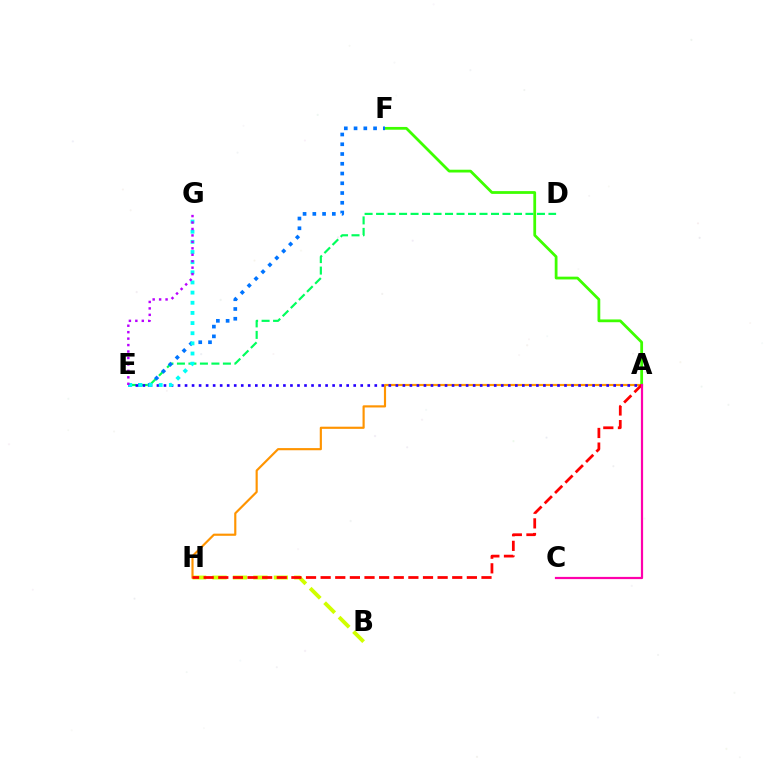{('B', 'H'): [{'color': '#d1ff00', 'line_style': 'dashed', 'thickness': 2.78}], ('D', 'E'): [{'color': '#00ff5c', 'line_style': 'dashed', 'thickness': 1.56}], ('A', 'H'): [{'color': '#ff9400', 'line_style': 'solid', 'thickness': 1.56}, {'color': '#ff0000', 'line_style': 'dashed', 'thickness': 1.99}], ('A', 'F'): [{'color': '#3dff00', 'line_style': 'solid', 'thickness': 2.0}], ('A', 'E'): [{'color': '#2500ff', 'line_style': 'dotted', 'thickness': 1.91}], ('E', 'F'): [{'color': '#0074ff', 'line_style': 'dotted', 'thickness': 2.65}], ('E', 'G'): [{'color': '#00fff6', 'line_style': 'dotted', 'thickness': 2.76}, {'color': '#b900ff', 'line_style': 'dotted', 'thickness': 1.75}], ('A', 'C'): [{'color': '#ff00ac', 'line_style': 'solid', 'thickness': 1.59}]}